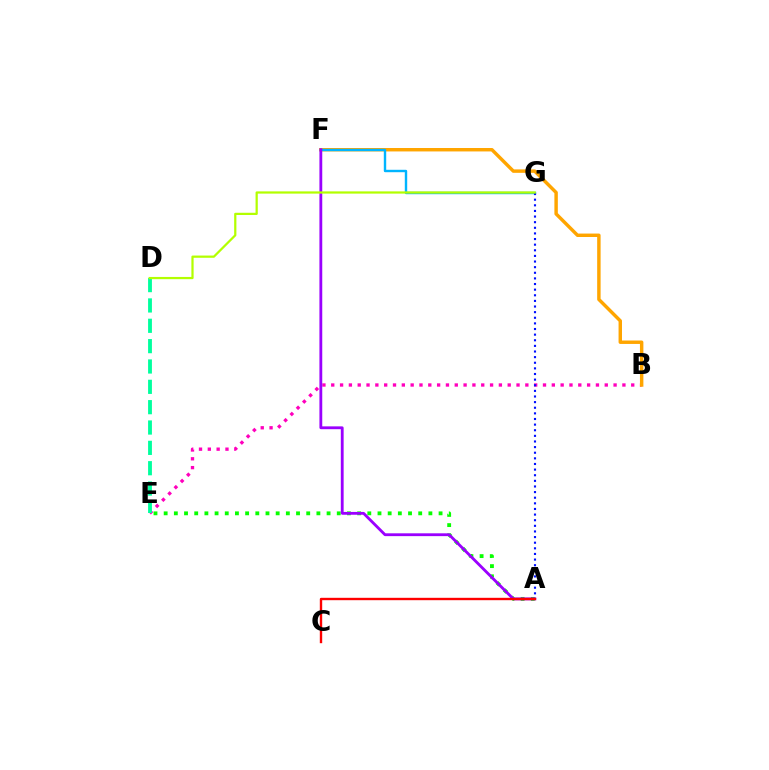{('B', 'E'): [{'color': '#ff00bd', 'line_style': 'dotted', 'thickness': 2.4}], ('A', 'E'): [{'color': '#08ff00', 'line_style': 'dotted', 'thickness': 2.77}], ('B', 'F'): [{'color': '#ffa500', 'line_style': 'solid', 'thickness': 2.48}], ('F', 'G'): [{'color': '#00b5ff', 'line_style': 'solid', 'thickness': 1.73}], ('A', 'F'): [{'color': '#9b00ff', 'line_style': 'solid', 'thickness': 2.03}], ('D', 'E'): [{'color': '#00ff9d', 'line_style': 'dashed', 'thickness': 2.76}], ('A', 'G'): [{'color': '#0010ff', 'line_style': 'dotted', 'thickness': 1.53}], ('D', 'G'): [{'color': '#b3ff00', 'line_style': 'solid', 'thickness': 1.61}], ('A', 'C'): [{'color': '#ff0000', 'line_style': 'solid', 'thickness': 1.72}]}